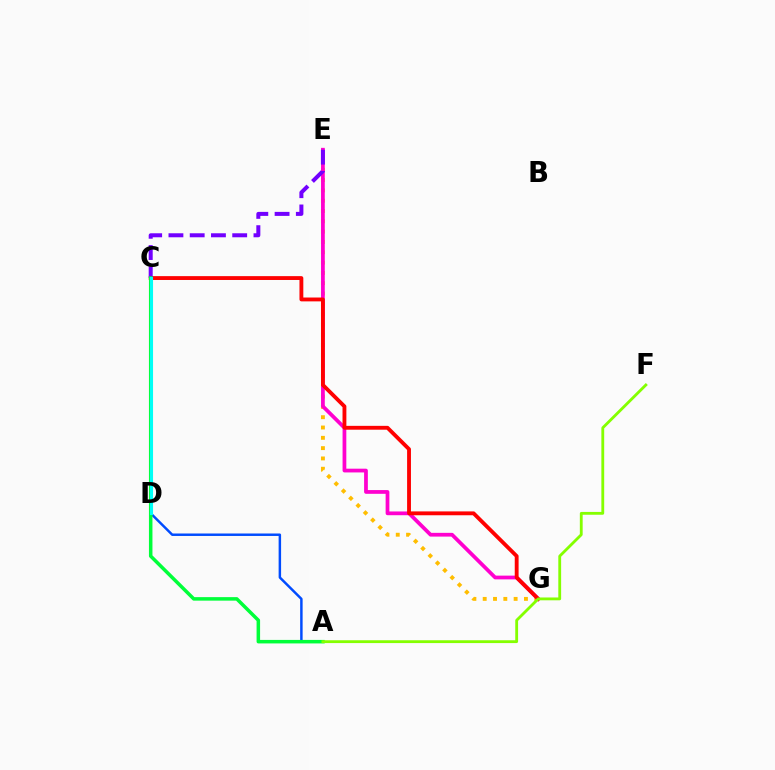{('A', 'D'): [{'color': '#004bff', 'line_style': 'solid', 'thickness': 1.77}], ('E', 'G'): [{'color': '#ffbd00', 'line_style': 'dotted', 'thickness': 2.8}, {'color': '#ff00cf', 'line_style': 'solid', 'thickness': 2.7}], ('C', 'G'): [{'color': '#ff0000', 'line_style': 'solid', 'thickness': 2.77}], ('C', 'E'): [{'color': '#7200ff', 'line_style': 'dashed', 'thickness': 2.89}], ('A', 'C'): [{'color': '#00ff39', 'line_style': 'solid', 'thickness': 2.53}], ('C', 'D'): [{'color': '#00fff6', 'line_style': 'solid', 'thickness': 2.23}], ('A', 'F'): [{'color': '#84ff00', 'line_style': 'solid', 'thickness': 2.03}]}